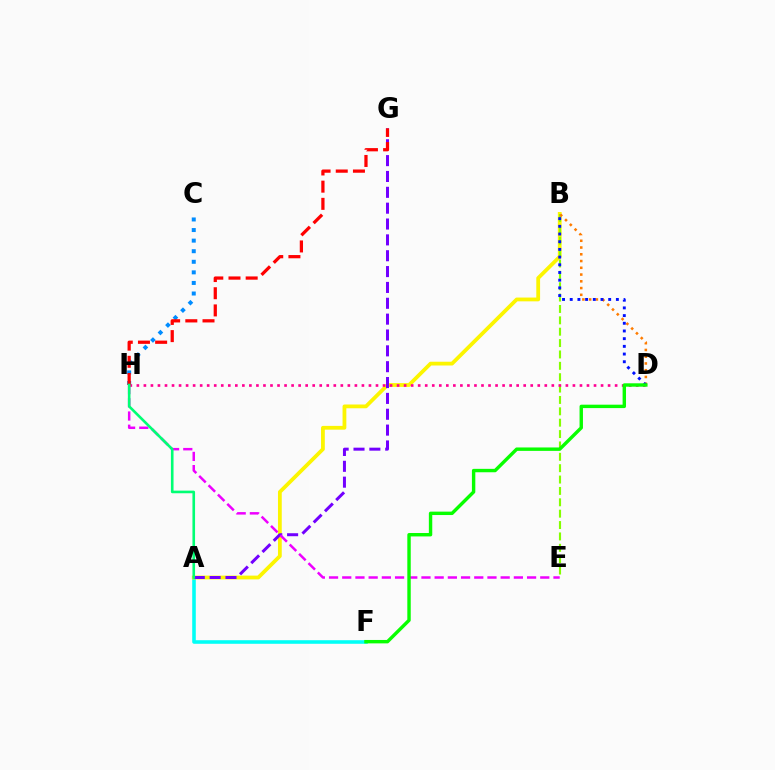{('A', 'F'): [{'color': '#00fff6', 'line_style': 'solid', 'thickness': 2.57}], ('A', 'B'): [{'color': '#fcf500', 'line_style': 'solid', 'thickness': 2.72}], ('C', 'H'): [{'color': '#008cff', 'line_style': 'dotted', 'thickness': 2.87}], ('B', 'E'): [{'color': '#84ff00', 'line_style': 'dashed', 'thickness': 1.55}], ('A', 'G'): [{'color': '#7200ff', 'line_style': 'dashed', 'thickness': 2.15}], ('B', 'D'): [{'color': '#ff7c00', 'line_style': 'dotted', 'thickness': 1.84}, {'color': '#0010ff', 'line_style': 'dotted', 'thickness': 2.09}], ('E', 'H'): [{'color': '#ee00ff', 'line_style': 'dashed', 'thickness': 1.79}], ('D', 'H'): [{'color': '#ff0094', 'line_style': 'dotted', 'thickness': 1.91}], ('G', 'H'): [{'color': '#ff0000', 'line_style': 'dashed', 'thickness': 2.34}], ('A', 'H'): [{'color': '#00ff74', 'line_style': 'solid', 'thickness': 1.88}], ('D', 'F'): [{'color': '#08ff00', 'line_style': 'solid', 'thickness': 2.45}]}